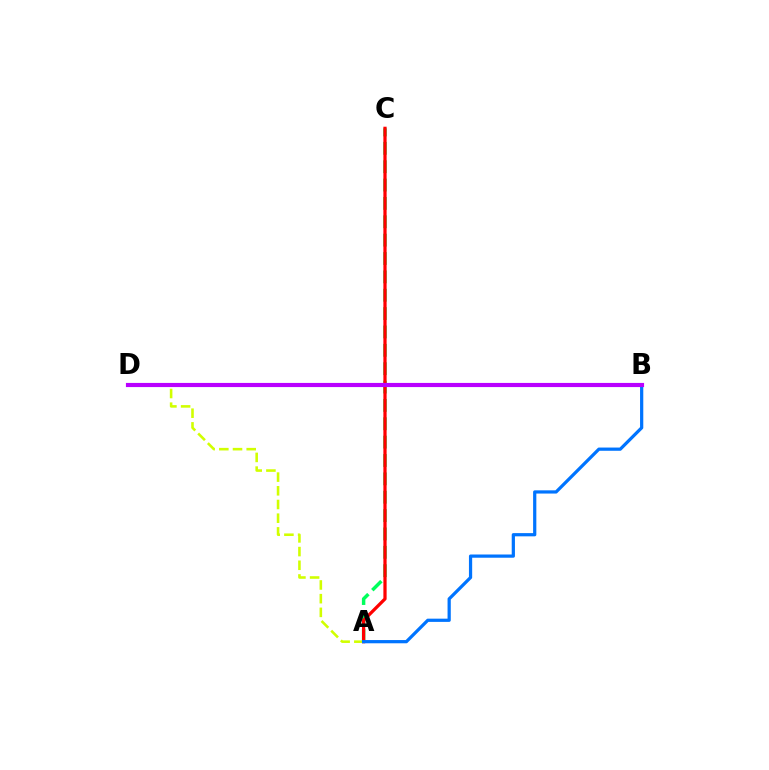{('A', 'D'): [{'color': '#d1ff00', 'line_style': 'dashed', 'thickness': 1.86}], ('A', 'C'): [{'color': '#00ff5c', 'line_style': 'dashed', 'thickness': 2.49}, {'color': '#ff0000', 'line_style': 'solid', 'thickness': 2.33}], ('A', 'B'): [{'color': '#0074ff', 'line_style': 'solid', 'thickness': 2.32}], ('B', 'D'): [{'color': '#b900ff', 'line_style': 'solid', 'thickness': 2.99}]}